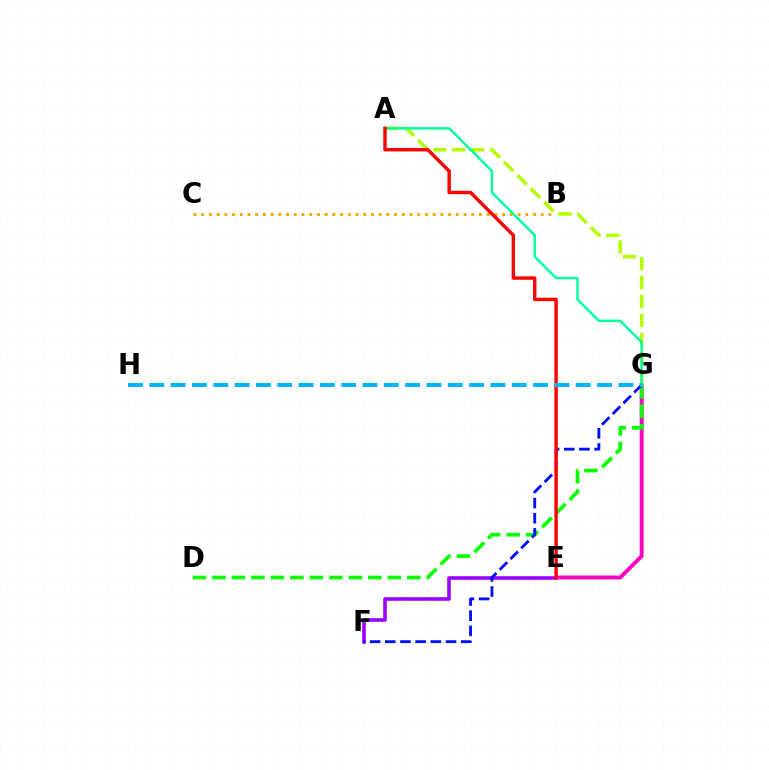{('E', 'G'): [{'color': '#ff00bd', 'line_style': 'solid', 'thickness': 2.8}], ('E', 'F'): [{'color': '#9b00ff', 'line_style': 'solid', 'thickness': 2.58}], ('A', 'G'): [{'color': '#b3ff00', 'line_style': 'dashed', 'thickness': 2.58}, {'color': '#00ff9d', 'line_style': 'solid', 'thickness': 1.76}], ('D', 'G'): [{'color': '#08ff00', 'line_style': 'dashed', 'thickness': 2.65}], ('F', 'G'): [{'color': '#0010ff', 'line_style': 'dashed', 'thickness': 2.06}], ('B', 'C'): [{'color': '#ffa500', 'line_style': 'dotted', 'thickness': 2.1}], ('A', 'E'): [{'color': '#ff0000', 'line_style': 'solid', 'thickness': 2.45}], ('G', 'H'): [{'color': '#00b5ff', 'line_style': 'dashed', 'thickness': 2.9}]}